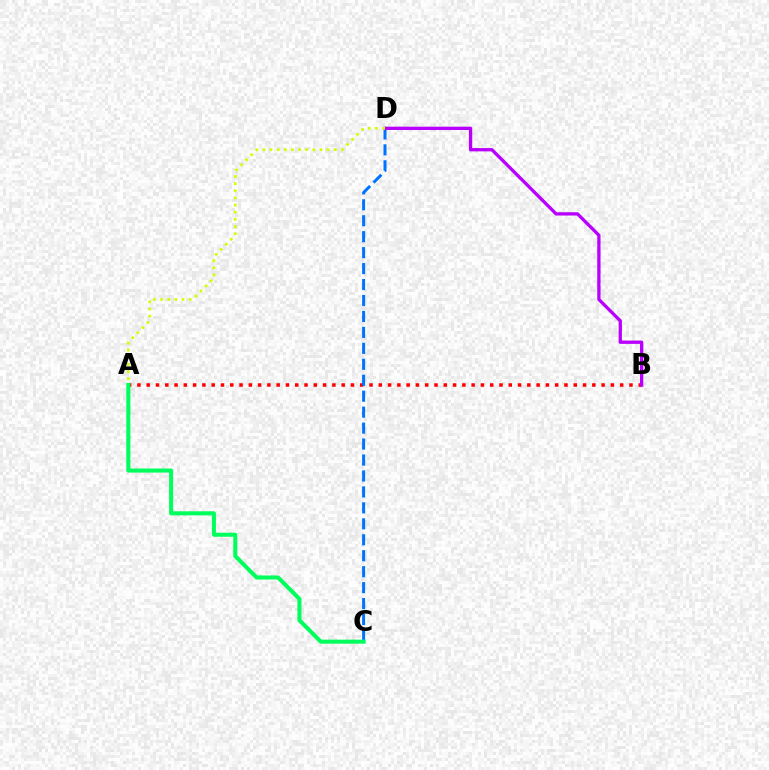{('A', 'B'): [{'color': '#ff0000', 'line_style': 'dotted', 'thickness': 2.52}], ('C', 'D'): [{'color': '#0074ff', 'line_style': 'dashed', 'thickness': 2.17}], ('B', 'D'): [{'color': '#b900ff', 'line_style': 'solid', 'thickness': 2.38}], ('A', 'D'): [{'color': '#d1ff00', 'line_style': 'dotted', 'thickness': 1.94}], ('A', 'C'): [{'color': '#00ff5c', 'line_style': 'solid', 'thickness': 2.92}]}